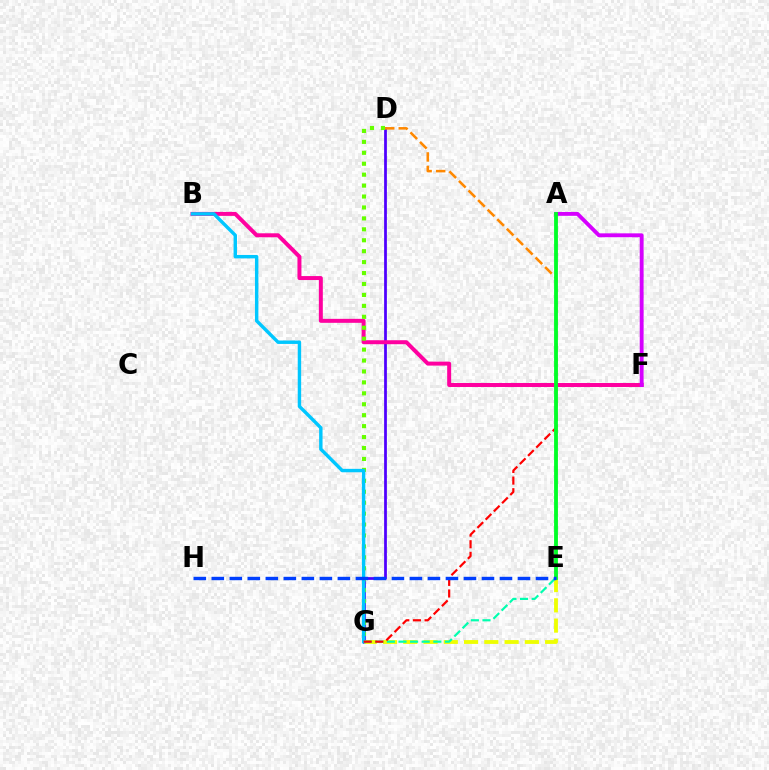{('D', 'G'): [{'color': '#4f00ff', 'line_style': 'solid', 'thickness': 1.99}, {'color': '#66ff00', 'line_style': 'dotted', 'thickness': 2.97}], ('E', 'G'): [{'color': '#eeff00', 'line_style': 'dashed', 'thickness': 2.75}, {'color': '#00ffaf', 'line_style': 'dashed', 'thickness': 1.58}], ('D', 'E'): [{'color': '#ff8800', 'line_style': 'dashed', 'thickness': 1.84}], ('B', 'F'): [{'color': '#ff00a0', 'line_style': 'solid', 'thickness': 2.86}], ('B', 'G'): [{'color': '#00c7ff', 'line_style': 'solid', 'thickness': 2.46}], ('A', 'F'): [{'color': '#d600ff', 'line_style': 'solid', 'thickness': 2.79}], ('A', 'G'): [{'color': '#ff0000', 'line_style': 'dashed', 'thickness': 1.58}], ('A', 'E'): [{'color': '#00ff27', 'line_style': 'solid', 'thickness': 2.74}], ('E', 'H'): [{'color': '#003fff', 'line_style': 'dashed', 'thickness': 2.45}]}